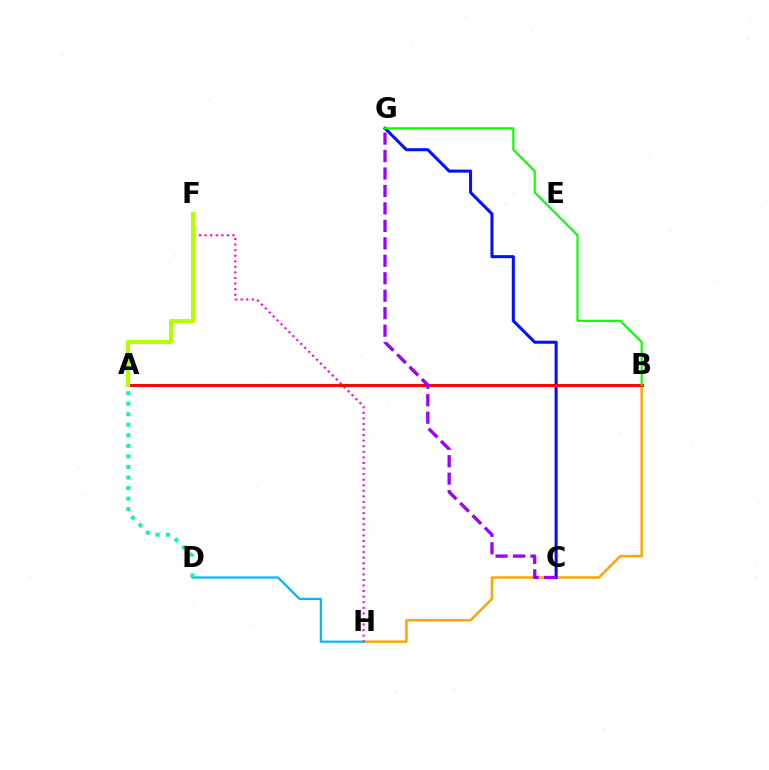{('B', 'H'): [{'color': '#ffa500', 'line_style': 'solid', 'thickness': 1.79}], ('C', 'G'): [{'color': '#0010ff', 'line_style': 'solid', 'thickness': 2.19}, {'color': '#9b00ff', 'line_style': 'dashed', 'thickness': 2.37}], ('F', 'H'): [{'color': '#ff00bd', 'line_style': 'dotted', 'thickness': 1.51}], ('D', 'H'): [{'color': '#00b5ff', 'line_style': 'solid', 'thickness': 1.57}], ('A', 'D'): [{'color': '#00ff9d', 'line_style': 'dotted', 'thickness': 2.87}], ('A', 'B'): [{'color': '#ff0000', 'line_style': 'solid', 'thickness': 2.11}], ('B', 'G'): [{'color': '#08ff00', 'line_style': 'solid', 'thickness': 1.55}], ('A', 'F'): [{'color': '#b3ff00', 'line_style': 'solid', 'thickness': 2.87}]}